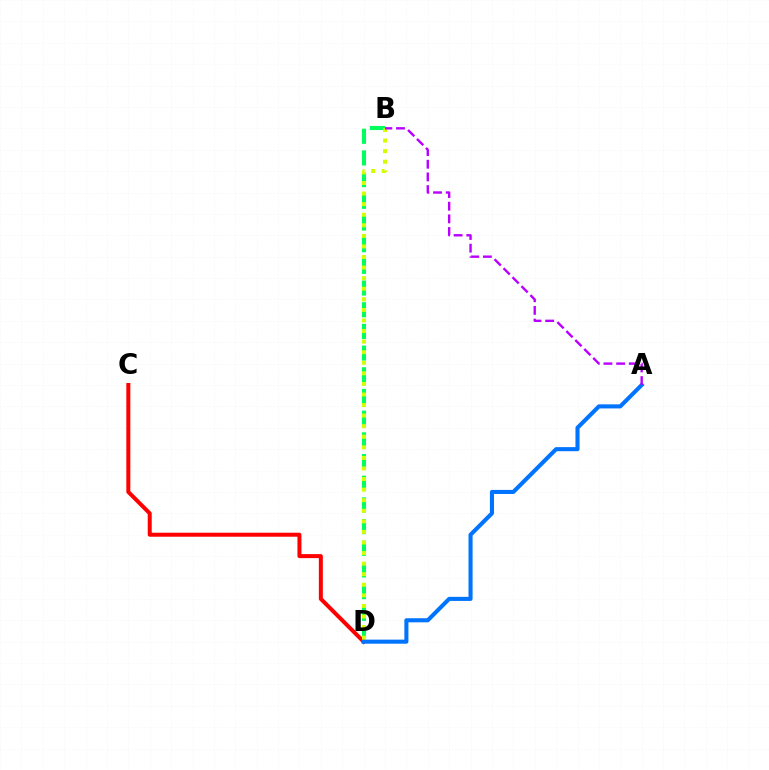{('B', 'D'): [{'color': '#00ff5c', 'line_style': 'dashed', 'thickness': 2.95}, {'color': '#d1ff00', 'line_style': 'dotted', 'thickness': 2.87}], ('C', 'D'): [{'color': '#ff0000', 'line_style': 'solid', 'thickness': 2.88}], ('A', 'D'): [{'color': '#0074ff', 'line_style': 'solid', 'thickness': 2.94}], ('A', 'B'): [{'color': '#b900ff', 'line_style': 'dashed', 'thickness': 1.72}]}